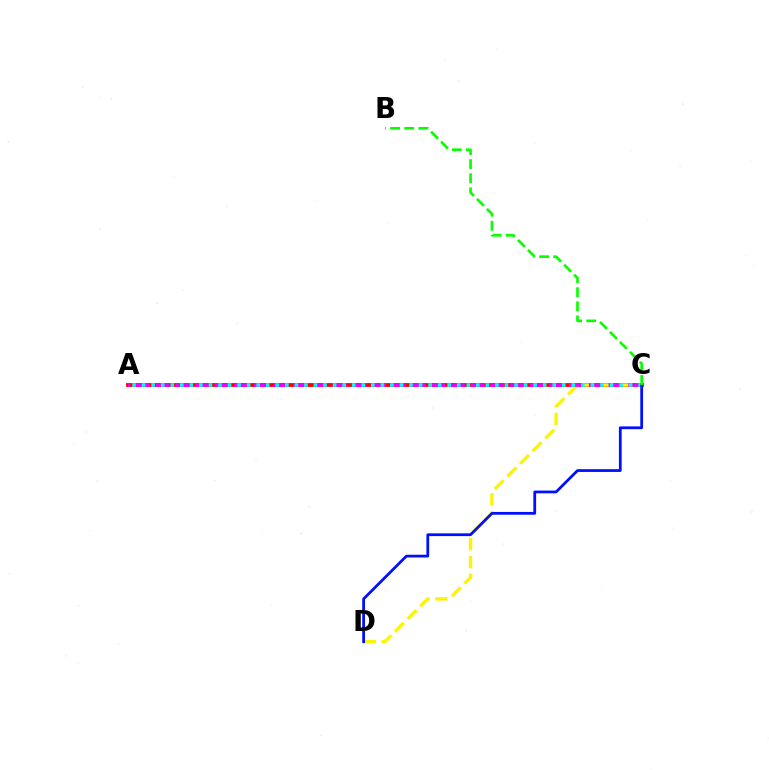{('A', 'C'): [{'color': '#ff0000', 'line_style': 'solid', 'thickness': 2.73}, {'color': '#ee00ff', 'line_style': 'dashed', 'thickness': 2.68}, {'color': '#00fff6', 'line_style': 'dotted', 'thickness': 2.59}], ('C', 'D'): [{'color': '#fcf500', 'line_style': 'dashed', 'thickness': 2.43}, {'color': '#0010ff', 'line_style': 'solid', 'thickness': 1.99}], ('B', 'C'): [{'color': '#08ff00', 'line_style': 'dashed', 'thickness': 1.92}]}